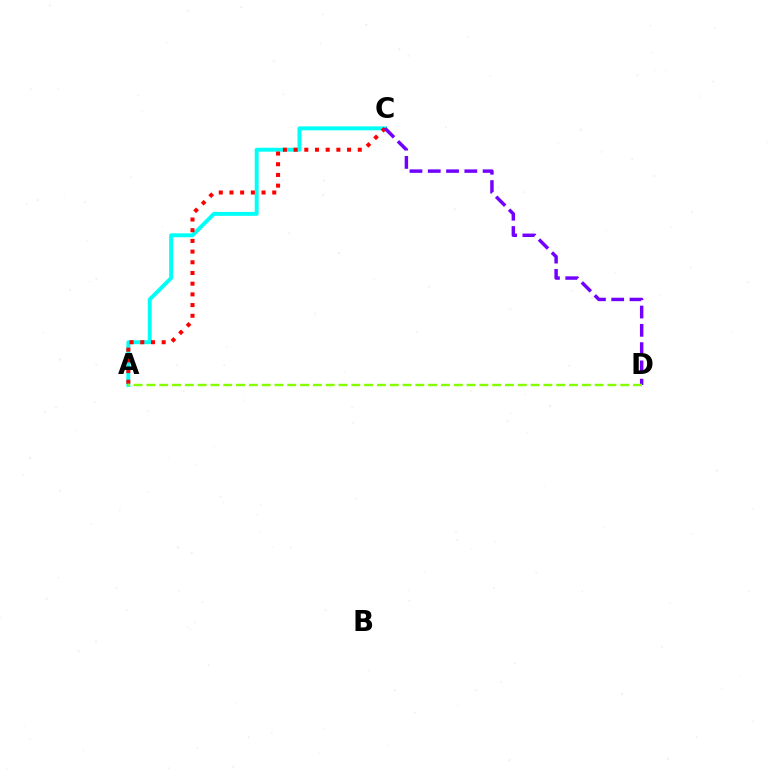{('A', 'C'): [{'color': '#00fff6', 'line_style': 'solid', 'thickness': 2.83}, {'color': '#ff0000', 'line_style': 'dotted', 'thickness': 2.91}], ('C', 'D'): [{'color': '#7200ff', 'line_style': 'dashed', 'thickness': 2.48}], ('A', 'D'): [{'color': '#84ff00', 'line_style': 'dashed', 'thickness': 1.74}]}